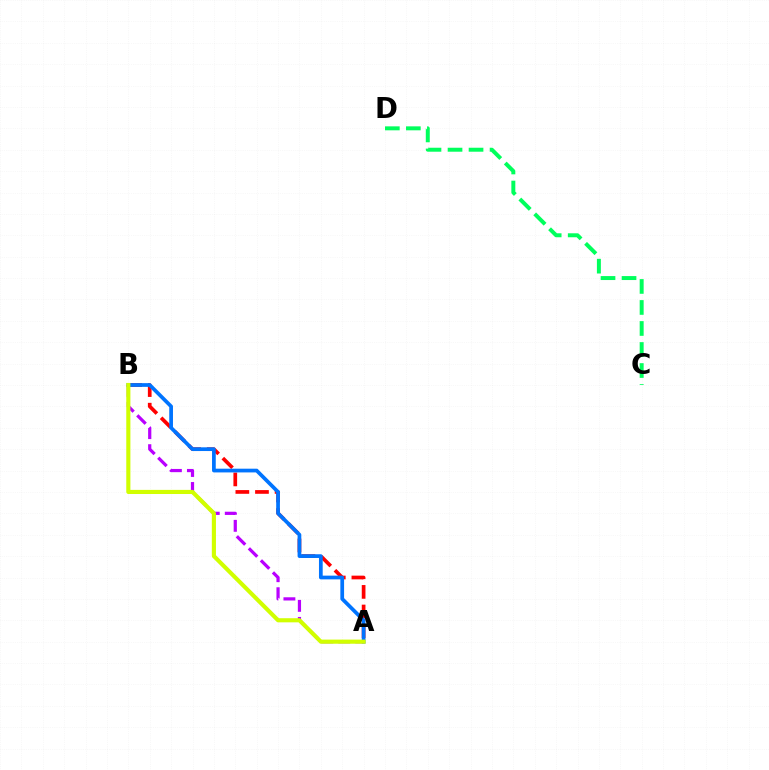{('A', 'B'): [{'color': '#b900ff', 'line_style': 'dashed', 'thickness': 2.31}, {'color': '#ff0000', 'line_style': 'dashed', 'thickness': 2.66}, {'color': '#0074ff', 'line_style': 'solid', 'thickness': 2.68}, {'color': '#d1ff00', 'line_style': 'solid', 'thickness': 2.97}], ('C', 'D'): [{'color': '#00ff5c', 'line_style': 'dashed', 'thickness': 2.86}]}